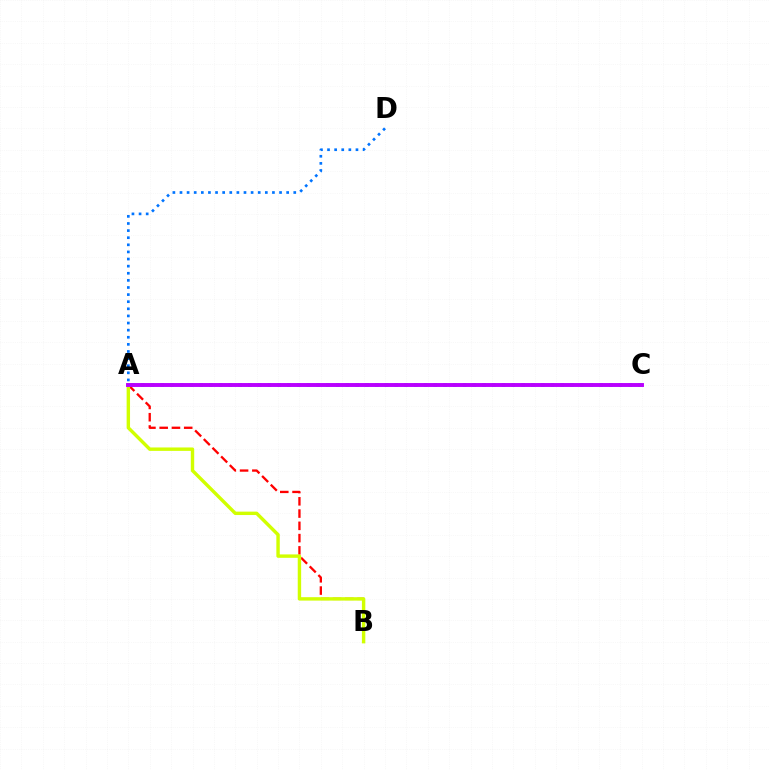{('A', 'B'): [{'color': '#ff0000', 'line_style': 'dashed', 'thickness': 1.67}, {'color': '#d1ff00', 'line_style': 'solid', 'thickness': 2.45}], ('A', 'D'): [{'color': '#0074ff', 'line_style': 'dotted', 'thickness': 1.93}], ('A', 'C'): [{'color': '#00ff5c', 'line_style': 'dotted', 'thickness': 2.65}, {'color': '#b900ff', 'line_style': 'solid', 'thickness': 2.82}]}